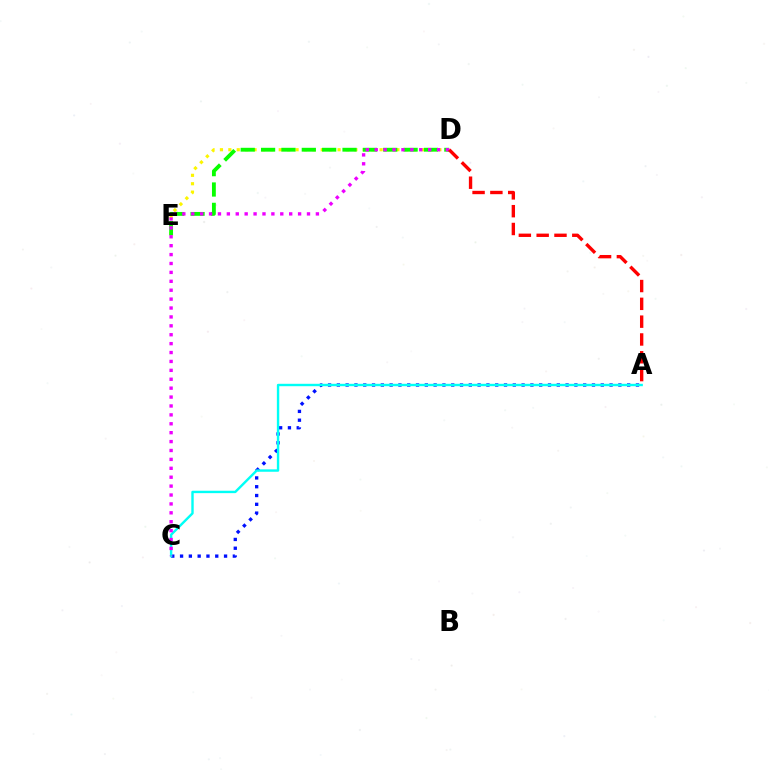{('D', 'E'): [{'color': '#fcf500', 'line_style': 'dotted', 'thickness': 2.28}, {'color': '#08ff00', 'line_style': 'dashed', 'thickness': 2.77}], ('A', 'C'): [{'color': '#0010ff', 'line_style': 'dotted', 'thickness': 2.39}, {'color': '#00fff6', 'line_style': 'solid', 'thickness': 1.73}], ('C', 'D'): [{'color': '#ee00ff', 'line_style': 'dotted', 'thickness': 2.42}], ('A', 'D'): [{'color': '#ff0000', 'line_style': 'dashed', 'thickness': 2.42}]}